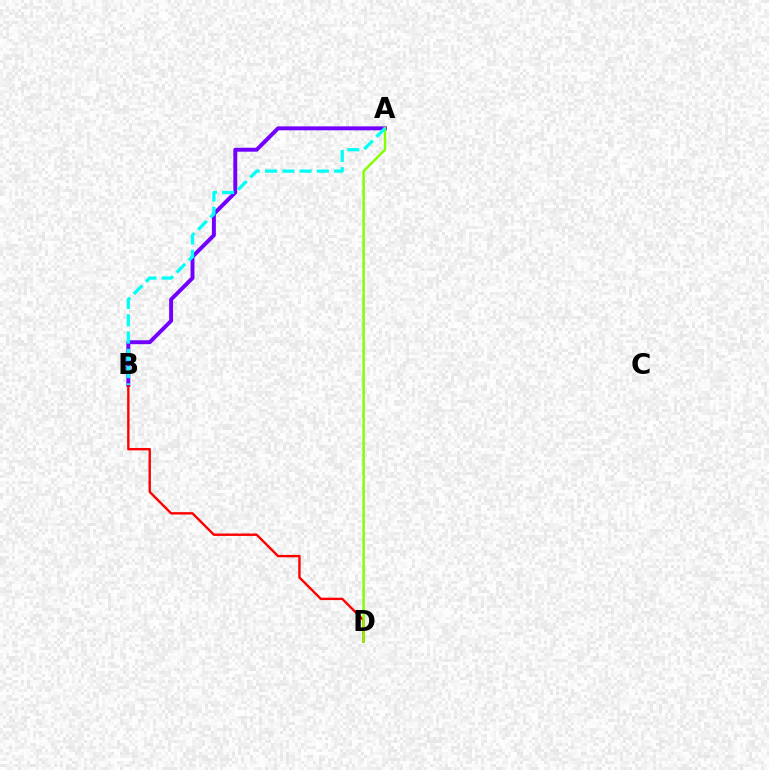{('A', 'B'): [{'color': '#7200ff', 'line_style': 'solid', 'thickness': 2.83}, {'color': '#00fff6', 'line_style': 'dashed', 'thickness': 2.35}], ('B', 'D'): [{'color': '#ff0000', 'line_style': 'solid', 'thickness': 1.72}], ('A', 'D'): [{'color': '#84ff00', 'line_style': 'solid', 'thickness': 1.76}]}